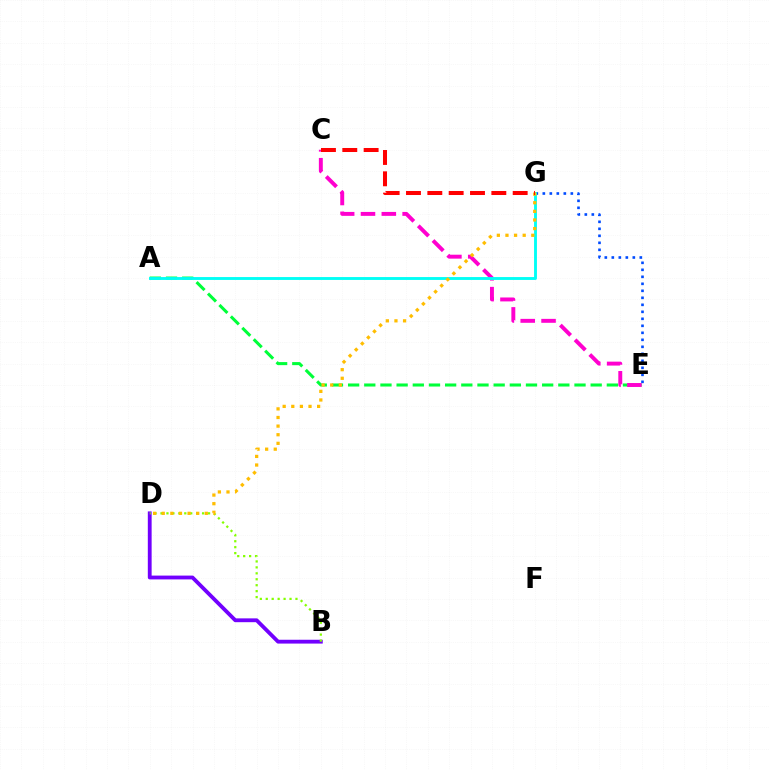{('E', 'G'): [{'color': '#004bff', 'line_style': 'dotted', 'thickness': 1.9}], ('B', 'D'): [{'color': '#7200ff', 'line_style': 'solid', 'thickness': 2.75}, {'color': '#84ff00', 'line_style': 'dotted', 'thickness': 1.61}], ('A', 'E'): [{'color': '#00ff39', 'line_style': 'dashed', 'thickness': 2.2}], ('C', 'E'): [{'color': '#ff00cf', 'line_style': 'dashed', 'thickness': 2.83}], ('A', 'G'): [{'color': '#00fff6', 'line_style': 'solid', 'thickness': 2.07}], ('D', 'G'): [{'color': '#ffbd00', 'line_style': 'dotted', 'thickness': 2.34}], ('C', 'G'): [{'color': '#ff0000', 'line_style': 'dashed', 'thickness': 2.9}]}